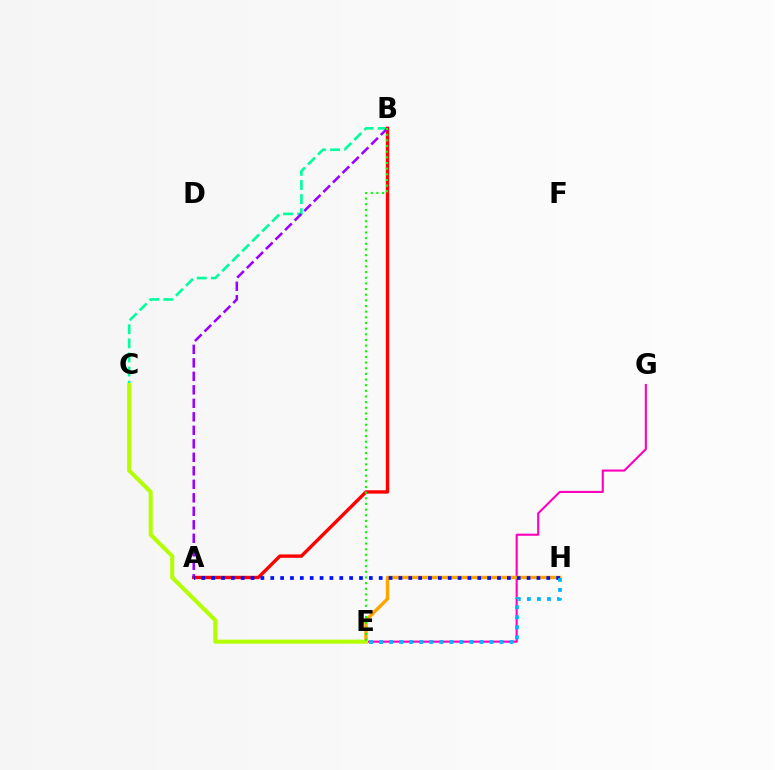{('B', 'C'): [{'color': '#00ff9d', 'line_style': 'dashed', 'thickness': 1.91}], ('E', 'G'): [{'color': '#ff00bd', 'line_style': 'solid', 'thickness': 1.52}], ('E', 'H'): [{'color': '#ffa500', 'line_style': 'solid', 'thickness': 2.47}, {'color': '#00b5ff', 'line_style': 'dotted', 'thickness': 2.73}], ('C', 'E'): [{'color': '#b3ff00', 'line_style': 'solid', 'thickness': 2.92}], ('A', 'B'): [{'color': '#ff0000', 'line_style': 'solid', 'thickness': 2.44}, {'color': '#9b00ff', 'line_style': 'dashed', 'thickness': 1.83}], ('B', 'E'): [{'color': '#08ff00', 'line_style': 'dotted', 'thickness': 1.54}], ('A', 'H'): [{'color': '#0010ff', 'line_style': 'dotted', 'thickness': 2.68}]}